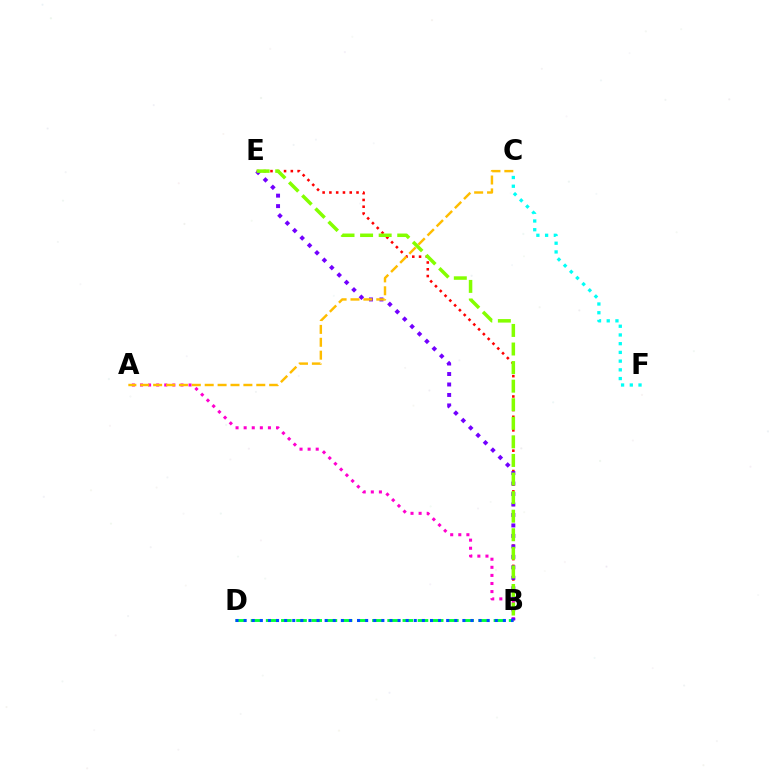{('B', 'E'): [{'color': '#ff0000', 'line_style': 'dotted', 'thickness': 1.84}, {'color': '#7200ff', 'line_style': 'dotted', 'thickness': 2.85}, {'color': '#84ff00', 'line_style': 'dashed', 'thickness': 2.52}], ('B', 'D'): [{'color': '#00ff39', 'line_style': 'dashed', 'thickness': 2.06}, {'color': '#004bff', 'line_style': 'dotted', 'thickness': 2.2}], ('A', 'B'): [{'color': '#ff00cf', 'line_style': 'dotted', 'thickness': 2.2}], ('A', 'C'): [{'color': '#ffbd00', 'line_style': 'dashed', 'thickness': 1.75}], ('C', 'F'): [{'color': '#00fff6', 'line_style': 'dotted', 'thickness': 2.37}]}